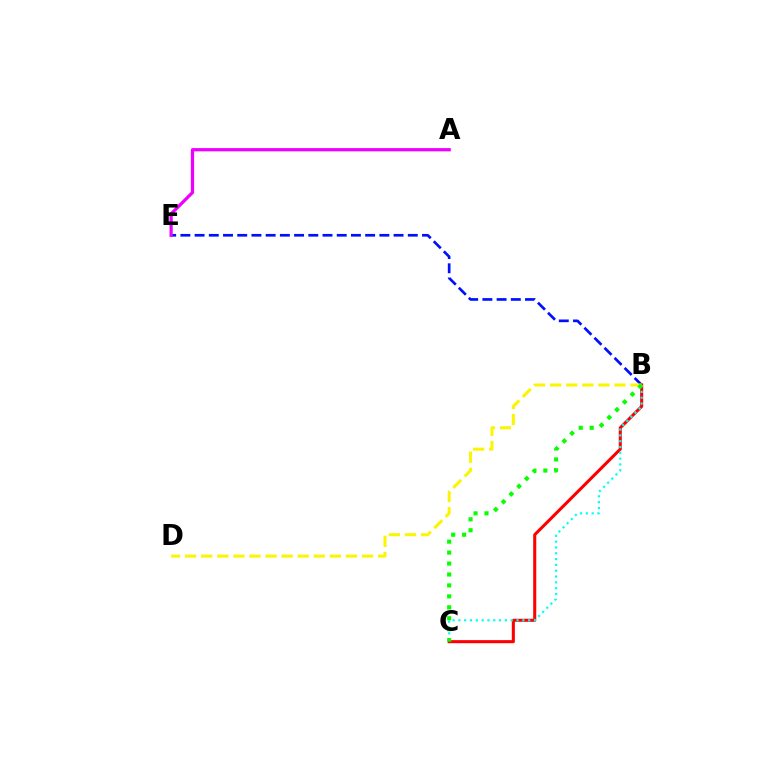{('B', 'E'): [{'color': '#0010ff', 'line_style': 'dashed', 'thickness': 1.93}], ('B', 'C'): [{'color': '#ff0000', 'line_style': 'solid', 'thickness': 2.21}, {'color': '#00fff6', 'line_style': 'dotted', 'thickness': 1.58}, {'color': '#08ff00', 'line_style': 'dotted', 'thickness': 2.97}], ('A', 'E'): [{'color': '#ee00ff', 'line_style': 'solid', 'thickness': 2.34}], ('B', 'D'): [{'color': '#fcf500', 'line_style': 'dashed', 'thickness': 2.18}]}